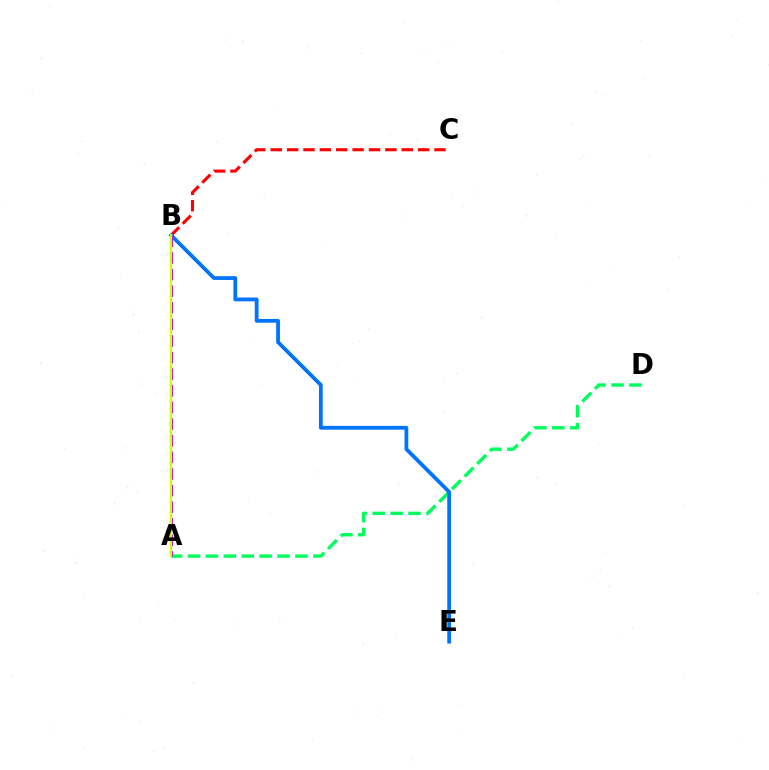{('A', 'D'): [{'color': '#00ff5c', 'line_style': 'dashed', 'thickness': 2.43}], ('B', 'C'): [{'color': '#ff0000', 'line_style': 'dashed', 'thickness': 2.22}], ('B', 'E'): [{'color': '#0074ff', 'line_style': 'solid', 'thickness': 2.73}], ('A', 'B'): [{'color': '#b900ff', 'line_style': 'dashed', 'thickness': 2.26}, {'color': '#d1ff00', 'line_style': 'solid', 'thickness': 1.61}]}